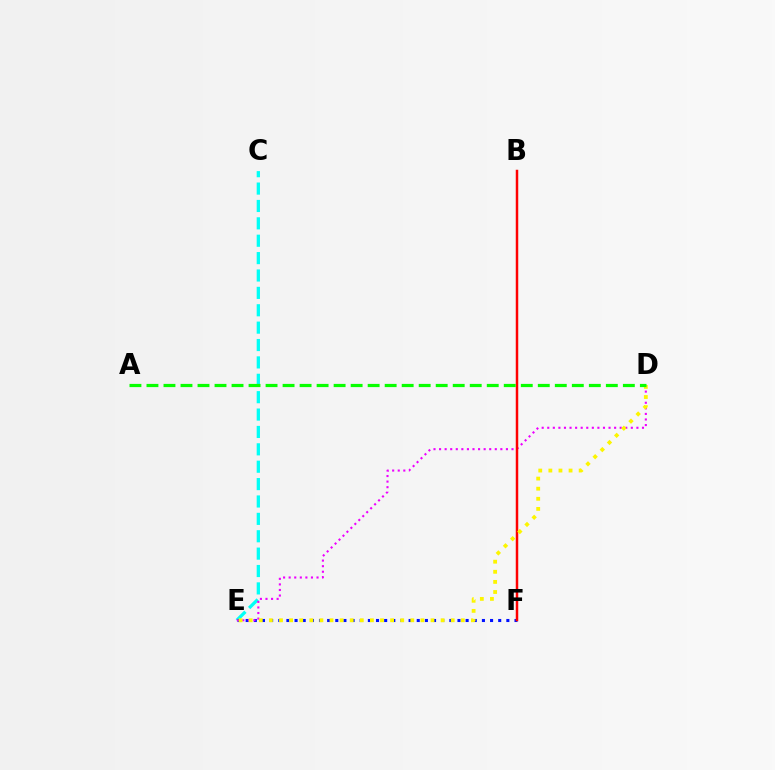{('C', 'E'): [{'color': '#00fff6', 'line_style': 'dashed', 'thickness': 2.36}], ('E', 'F'): [{'color': '#0010ff', 'line_style': 'dotted', 'thickness': 2.21}], ('D', 'E'): [{'color': '#ee00ff', 'line_style': 'dotted', 'thickness': 1.51}, {'color': '#fcf500', 'line_style': 'dotted', 'thickness': 2.74}], ('B', 'F'): [{'color': '#ff0000', 'line_style': 'solid', 'thickness': 1.79}], ('A', 'D'): [{'color': '#08ff00', 'line_style': 'dashed', 'thickness': 2.31}]}